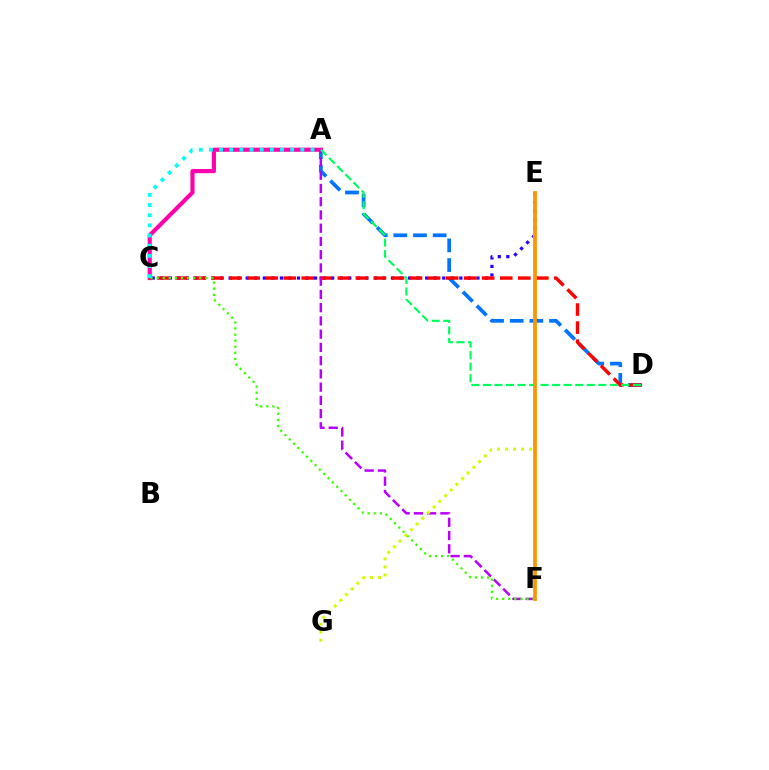{('A', 'D'): [{'color': '#0074ff', 'line_style': 'dashed', 'thickness': 2.67}, {'color': '#00ff5c', 'line_style': 'dashed', 'thickness': 1.57}], ('C', 'E'): [{'color': '#2500ff', 'line_style': 'dotted', 'thickness': 2.32}], ('A', 'C'): [{'color': '#ff00ac', 'line_style': 'solid', 'thickness': 2.97}, {'color': '#00fff6', 'line_style': 'dotted', 'thickness': 2.76}], ('C', 'D'): [{'color': '#ff0000', 'line_style': 'dashed', 'thickness': 2.45}], ('A', 'F'): [{'color': '#b900ff', 'line_style': 'dashed', 'thickness': 1.8}], ('C', 'F'): [{'color': '#3dff00', 'line_style': 'dotted', 'thickness': 1.65}], ('E', 'G'): [{'color': '#d1ff00', 'line_style': 'dotted', 'thickness': 2.18}], ('E', 'F'): [{'color': '#ff9400', 'line_style': 'solid', 'thickness': 2.69}]}